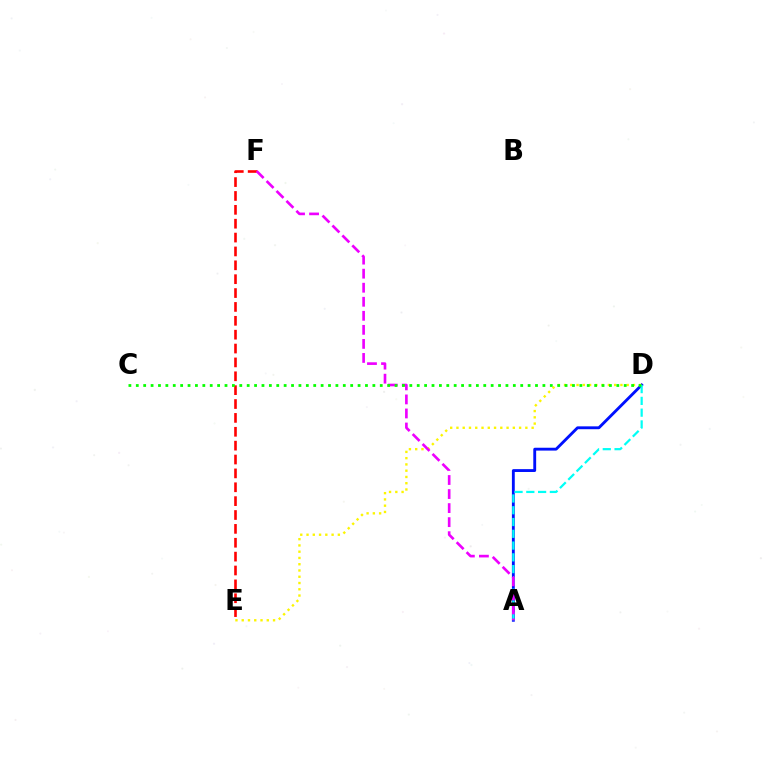{('A', 'D'): [{'color': '#0010ff', 'line_style': 'solid', 'thickness': 2.06}, {'color': '#00fff6', 'line_style': 'dashed', 'thickness': 1.6}], ('E', 'F'): [{'color': '#ff0000', 'line_style': 'dashed', 'thickness': 1.88}], ('D', 'E'): [{'color': '#fcf500', 'line_style': 'dotted', 'thickness': 1.7}], ('A', 'F'): [{'color': '#ee00ff', 'line_style': 'dashed', 'thickness': 1.91}], ('C', 'D'): [{'color': '#08ff00', 'line_style': 'dotted', 'thickness': 2.01}]}